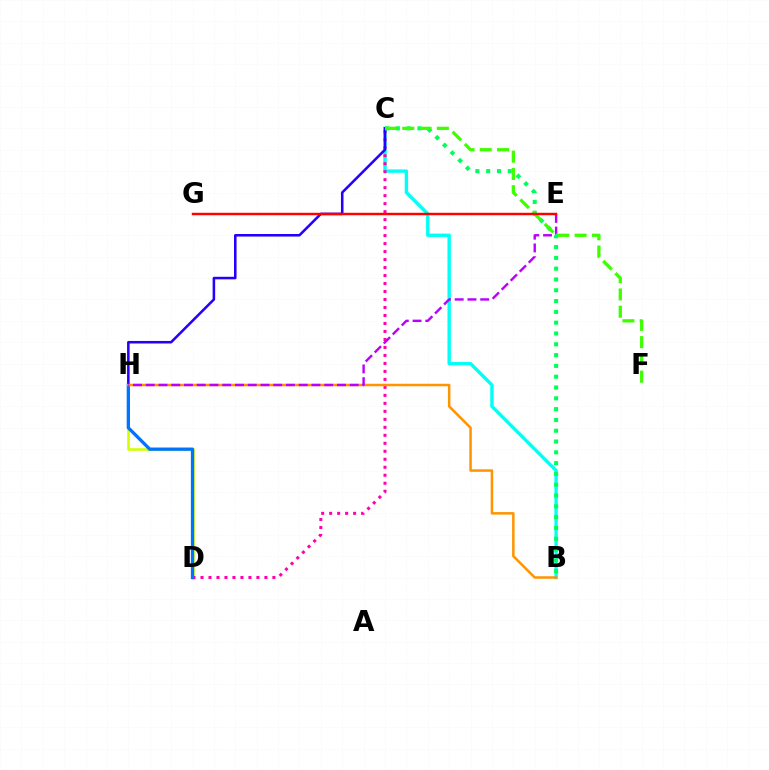{('D', 'H'): [{'color': '#d1ff00', 'line_style': 'solid', 'thickness': 1.85}, {'color': '#0074ff', 'line_style': 'solid', 'thickness': 2.37}], ('B', 'C'): [{'color': '#00fff6', 'line_style': 'solid', 'thickness': 2.43}, {'color': '#00ff5c', 'line_style': 'dotted', 'thickness': 2.94}], ('C', 'D'): [{'color': '#ff00ac', 'line_style': 'dotted', 'thickness': 2.17}], ('C', 'H'): [{'color': '#2500ff', 'line_style': 'solid', 'thickness': 1.84}], ('B', 'H'): [{'color': '#ff9400', 'line_style': 'solid', 'thickness': 1.8}], ('E', 'H'): [{'color': '#b900ff', 'line_style': 'dashed', 'thickness': 1.73}], ('C', 'F'): [{'color': '#3dff00', 'line_style': 'dashed', 'thickness': 2.35}], ('E', 'G'): [{'color': '#ff0000', 'line_style': 'solid', 'thickness': 1.76}]}